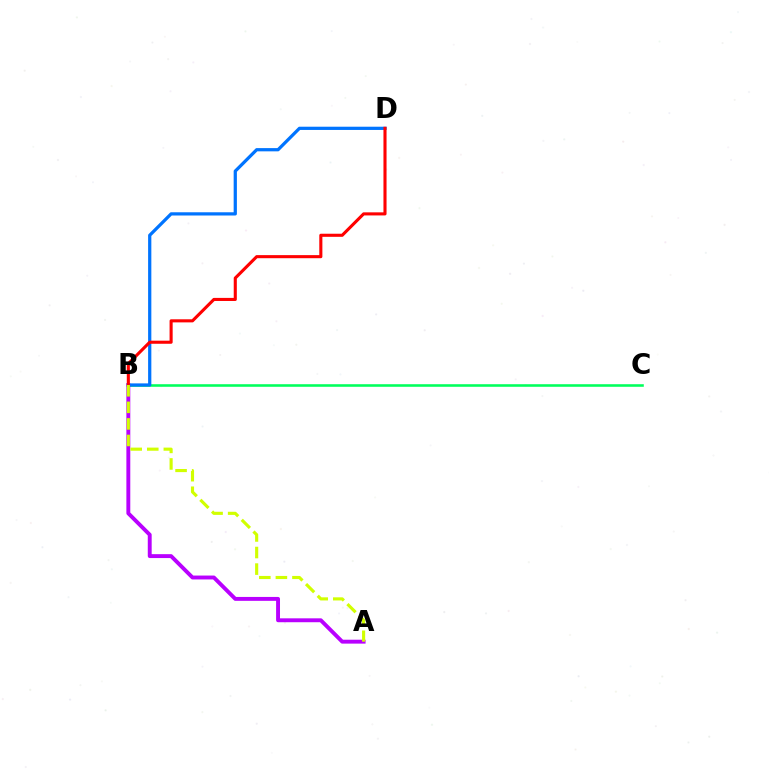{('B', 'C'): [{'color': '#00ff5c', 'line_style': 'solid', 'thickness': 1.85}], ('A', 'B'): [{'color': '#b900ff', 'line_style': 'solid', 'thickness': 2.81}, {'color': '#d1ff00', 'line_style': 'dashed', 'thickness': 2.25}], ('B', 'D'): [{'color': '#0074ff', 'line_style': 'solid', 'thickness': 2.33}, {'color': '#ff0000', 'line_style': 'solid', 'thickness': 2.23}]}